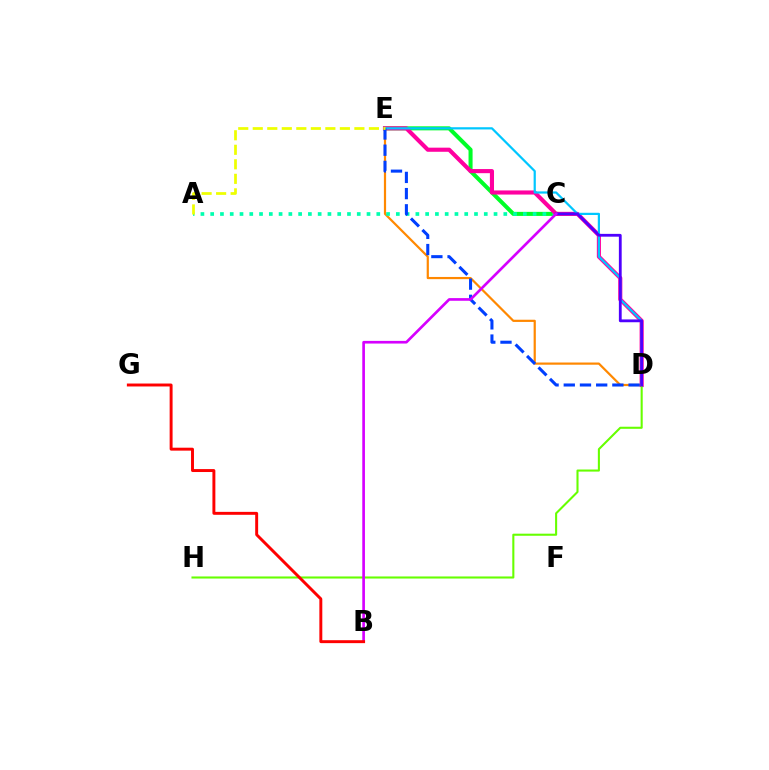{('C', 'E'): [{'color': '#00ff27', 'line_style': 'solid', 'thickness': 2.91}], ('D', 'E'): [{'color': '#ff8800', 'line_style': 'solid', 'thickness': 1.58}, {'color': '#ff00a0', 'line_style': 'solid', 'thickness': 2.97}, {'color': '#00c7ff', 'line_style': 'solid', 'thickness': 1.59}, {'color': '#003fff', 'line_style': 'dashed', 'thickness': 2.2}], ('A', 'C'): [{'color': '#00ffaf', 'line_style': 'dotted', 'thickness': 2.65}], ('D', 'H'): [{'color': '#66ff00', 'line_style': 'solid', 'thickness': 1.5}], ('C', 'D'): [{'color': '#4f00ff', 'line_style': 'solid', 'thickness': 2.02}], ('A', 'E'): [{'color': '#eeff00', 'line_style': 'dashed', 'thickness': 1.97}], ('B', 'C'): [{'color': '#d600ff', 'line_style': 'solid', 'thickness': 1.92}], ('B', 'G'): [{'color': '#ff0000', 'line_style': 'solid', 'thickness': 2.11}]}